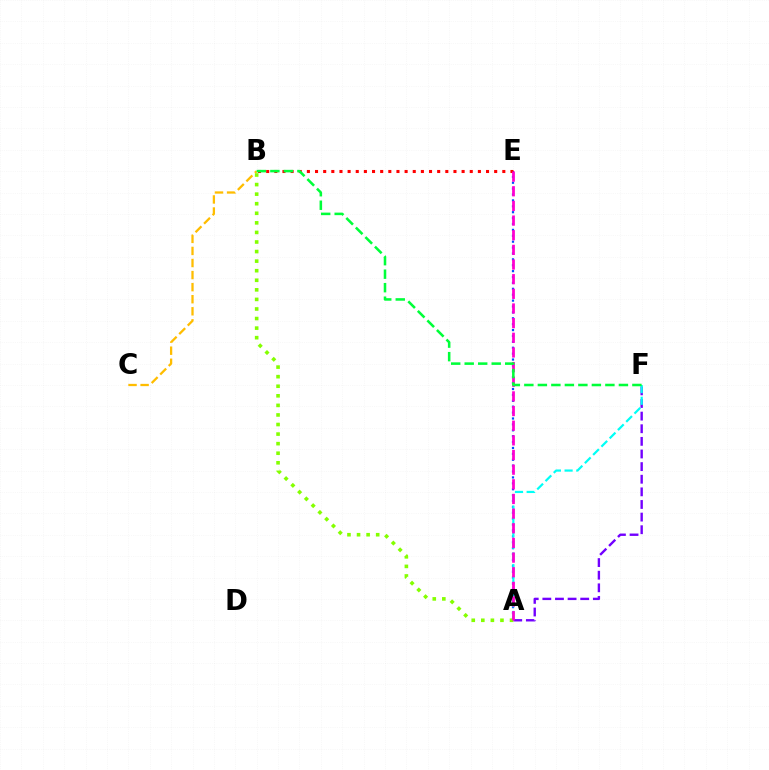{('A', 'E'): [{'color': '#004bff', 'line_style': 'dotted', 'thickness': 1.6}, {'color': '#ff00cf', 'line_style': 'dashed', 'thickness': 1.99}], ('A', 'F'): [{'color': '#7200ff', 'line_style': 'dashed', 'thickness': 1.71}, {'color': '#00fff6', 'line_style': 'dashed', 'thickness': 1.59}], ('B', 'C'): [{'color': '#ffbd00', 'line_style': 'dashed', 'thickness': 1.64}], ('A', 'B'): [{'color': '#84ff00', 'line_style': 'dotted', 'thickness': 2.6}], ('B', 'E'): [{'color': '#ff0000', 'line_style': 'dotted', 'thickness': 2.21}], ('B', 'F'): [{'color': '#00ff39', 'line_style': 'dashed', 'thickness': 1.83}]}